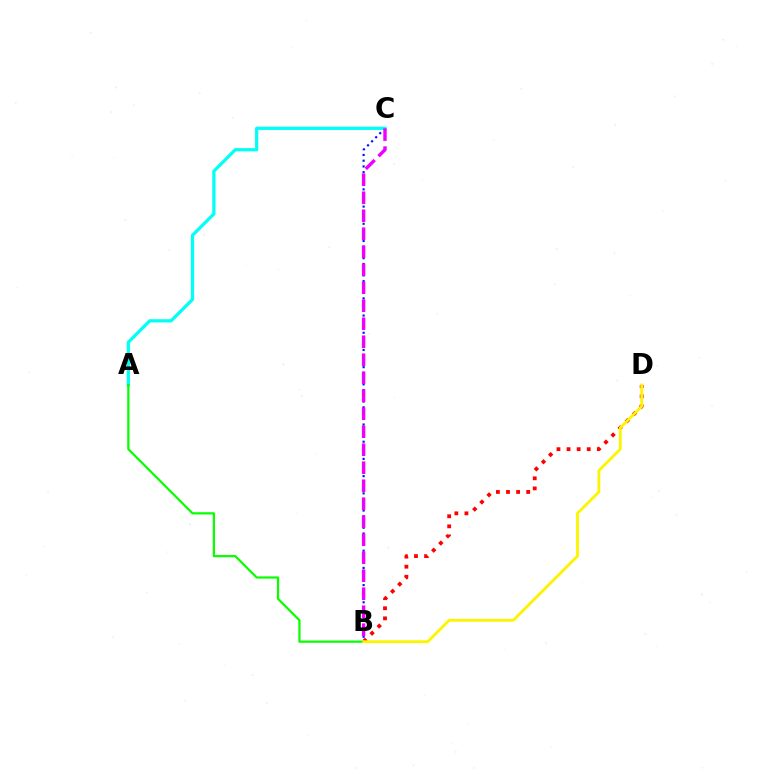{('B', 'C'): [{'color': '#0010ff', 'line_style': 'dotted', 'thickness': 1.56}, {'color': '#ee00ff', 'line_style': 'dashed', 'thickness': 2.44}], ('A', 'C'): [{'color': '#00fff6', 'line_style': 'solid', 'thickness': 2.34}], ('B', 'D'): [{'color': '#ff0000', 'line_style': 'dotted', 'thickness': 2.74}, {'color': '#fcf500', 'line_style': 'solid', 'thickness': 2.04}], ('A', 'B'): [{'color': '#08ff00', 'line_style': 'solid', 'thickness': 1.61}]}